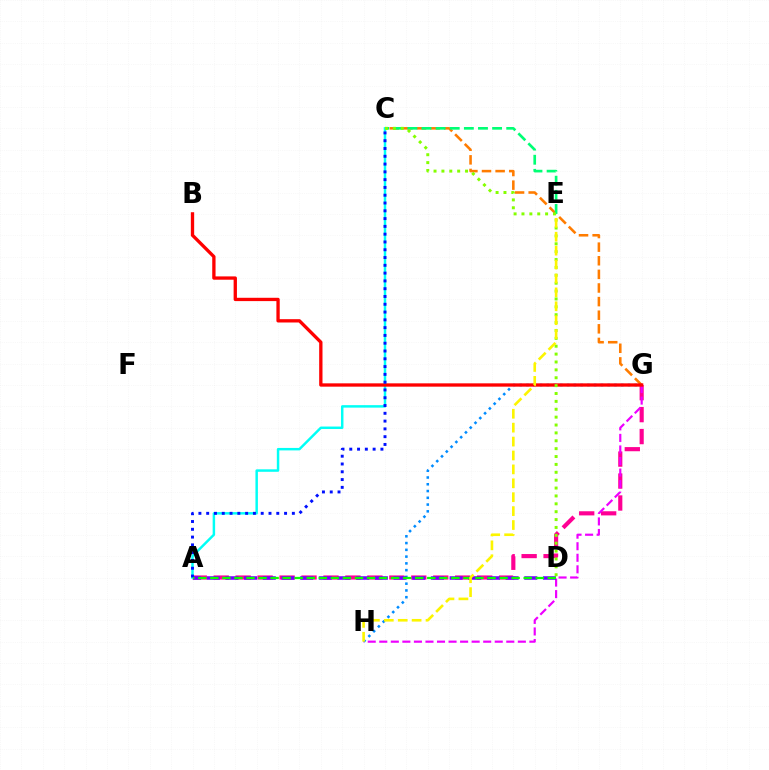{('A', 'G'): [{'color': '#ff0094', 'line_style': 'dashed', 'thickness': 2.98}], ('C', 'G'): [{'color': '#ff7c00', 'line_style': 'dashed', 'thickness': 1.85}], ('A', 'C'): [{'color': '#00fff6', 'line_style': 'solid', 'thickness': 1.78}, {'color': '#0010ff', 'line_style': 'dotted', 'thickness': 2.12}], ('G', 'H'): [{'color': '#ee00ff', 'line_style': 'dashed', 'thickness': 1.57}, {'color': '#008cff', 'line_style': 'dotted', 'thickness': 1.84}], ('C', 'E'): [{'color': '#00ff74', 'line_style': 'dashed', 'thickness': 1.92}], ('A', 'D'): [{'color': '#7200ff', 'line_style': 'dashed', 'thickness': 2.54}, {'color': '#08ff00', 'line_style': 'dashed', 'thickness': 1.64}], ('B', 'G'): [{'color': '#ff0000', 'line_style': 'solid', 'thickness': 2.39}], ('C', 'D'): [{'color': '#84ff00', 'line_style': 'dotted', 'thickness': 2.14}], ('E', 'H'): [{'color': '#fcf500', 'line_style': 'dashed', 'thickness': 1.89}]}